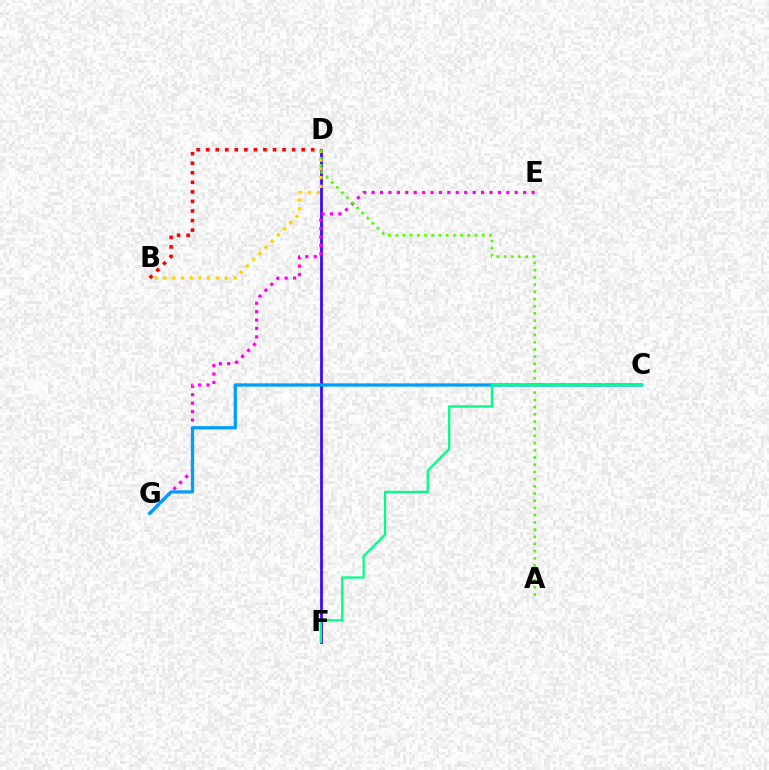{('D', 'F'): [{'color': '#3700ff', 'line_style': 'solid', 'thickness': 1.94}], ('B', 'D'): [{'color': '#ff0000', 'line_style': 'dotted', 'thickness': 2.6}, {'color': '#ffd500', 'line_style': 'dotted', 'thickness': 2.38}], ('E', 'G'): [{'color': '#ff00ed', 'line_style': 'dotted', 'thickness': 2.29}], ('C', 'G'): [{'color': '#009eff', 'line_style': 'solid', 'thickness': 2.36}], ('A', 'D'): [{'color': '#4fff00', 'line_style': 'dotted', 'thickness': 1.96}], ('C', 'F'): [{'color': '#00ff86', 'line_style': 'solid', 'thickness': 1.63}]}